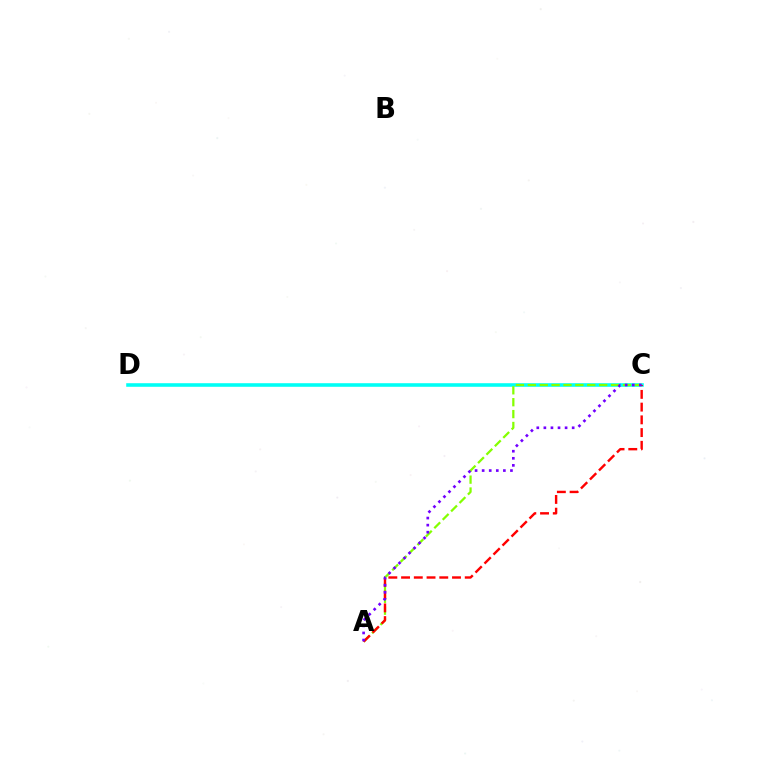{('C', 'D'): [{'color': '#00fff6', 'line_style': 'solid', 'thickness': 2.58}], ('A', 'C'): [{'color': '#84ff00', 'line_style': 'dashed', 'thickness': 1.62}, {'color': '#ff0000', 'line_style': 'dashed', 'thickness': 1.73}, {'color': '#7200ff', 'line_style': 'dotted', 'thickness': 1.92}]}